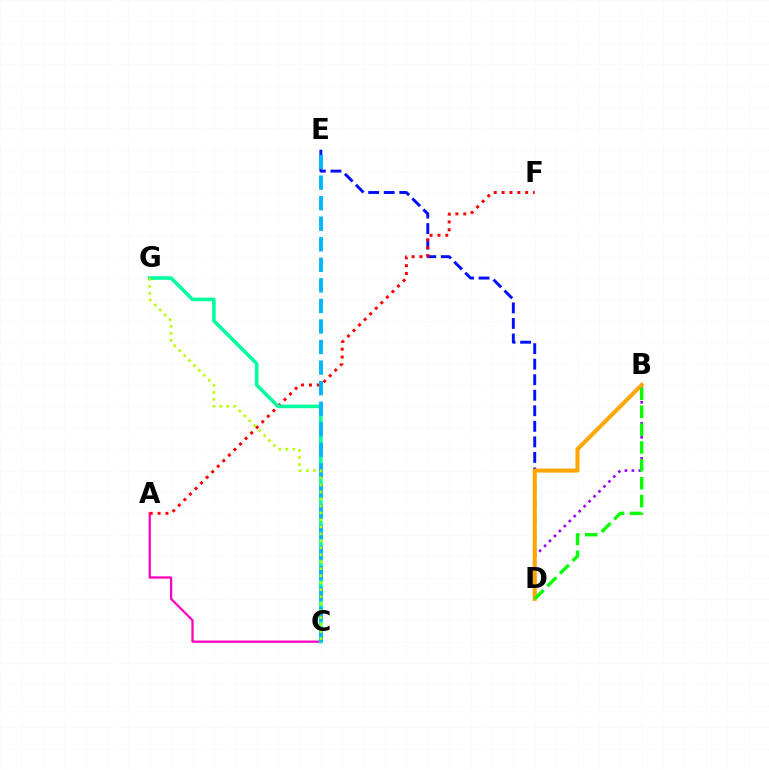{('A', 'C'): [{'color': '#ff00bd', 'line_style': 'solid', 'thickness': 1.62}], ('B', 'D'): [{'color': '#9b00ff', 'line_style': 'dotted', 'thickness': 1.9}, {'color': '#ffa500', 'line_style': 'solid', 'thickness': 2.93}, {'color': '#08ff00', 'line_style': 'dashed', 'thickness': 2.43}], ('D', 'E'): [{'color': '#0010ff', 'line_style': 'dashed', 'thickness': 2.11}], ('A', 'F'): [{'color': '#ff0000', 'line_style': 'dotted', 'thickness': 2.14}], ('C', 'G'): [{'color': '#00ff9d', 'line_style': 'solid', 'thickness': 2.57}, {'color': '#b3ff00', 'line_style': 'dotted', 'thickness': 1.9}], ('C', 'E'): [{'color': '#00b5ff', 'line_style': 'dashed', 'thickness': 2.79}]}